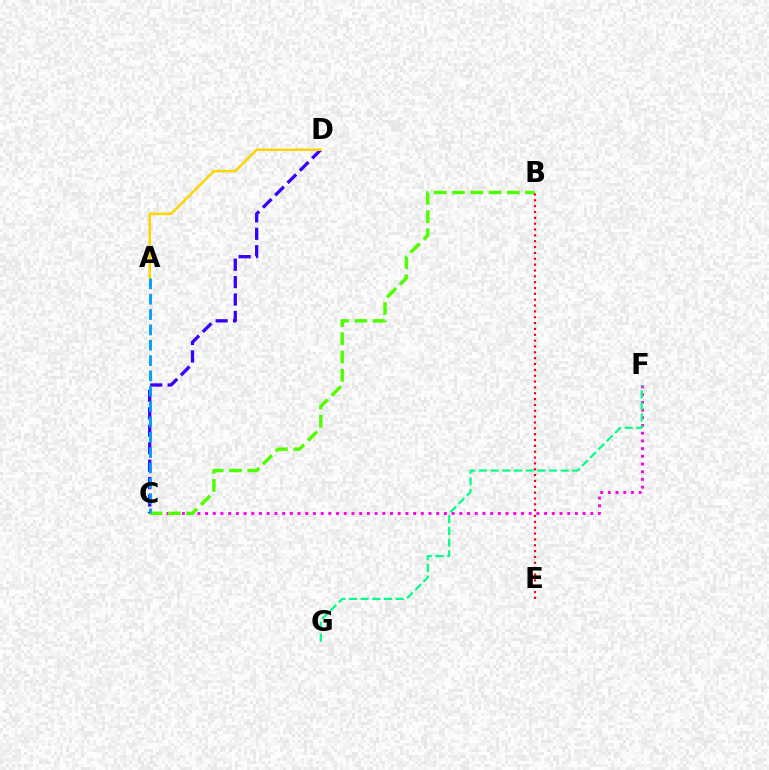{('C', 'D'): [{'color': '#3700ff', 'line_style': 'dashed', 'thickness': 2.37}], ('C', 'F'): [{'color': '#ff00ed', 'line_style': 'dotted', 'thickness': 2.09}], ('F', 'G'): [{'color': '#00ff86', 'line_style': 'dashed', 'thickness': 1.58}], ('A', 'D'): [{'color': '#ffd500', 'line_style': 'solid', 'thickness': 1.8}], ('B', 'C'): [{'color': '#4fff00', 'line_style': 'dashed', 'thickness': 2.48}], ('A', 'C'): [{'color': '#009eff', 'line_style': 'dashed', 'thickness': 2.08}], ('B', 'E'): [{'color': '#ff0000', 'line_style': 'dotted', 'thickness': 1.59}]}